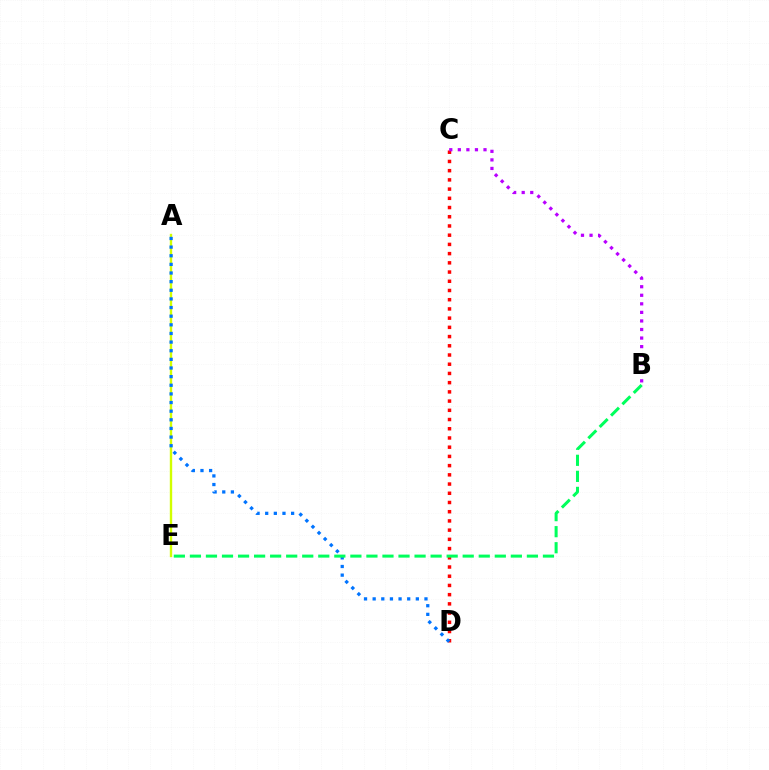{('A', 'E'): [{'color': '#d1ff00', 'line_style': 'solid', 'thickness': 1.72}], ('C', 'D'): [{'color': '#ff0000', 'line_style': 'dotted', 'thickness': 2.5}], ('A', 'D'): [{'color': '#0074ff', 'line_style': 'dotted', 'thickness': 2.35}], ('B', 'C'): [{'color': '#b900ff', 'line_style': 'dotted', 'thickness': 2.32}], ('B', 'E'): [{'color': '#00ff5c', 'line_style': 'dashed', 'thickness': 2.18}]}